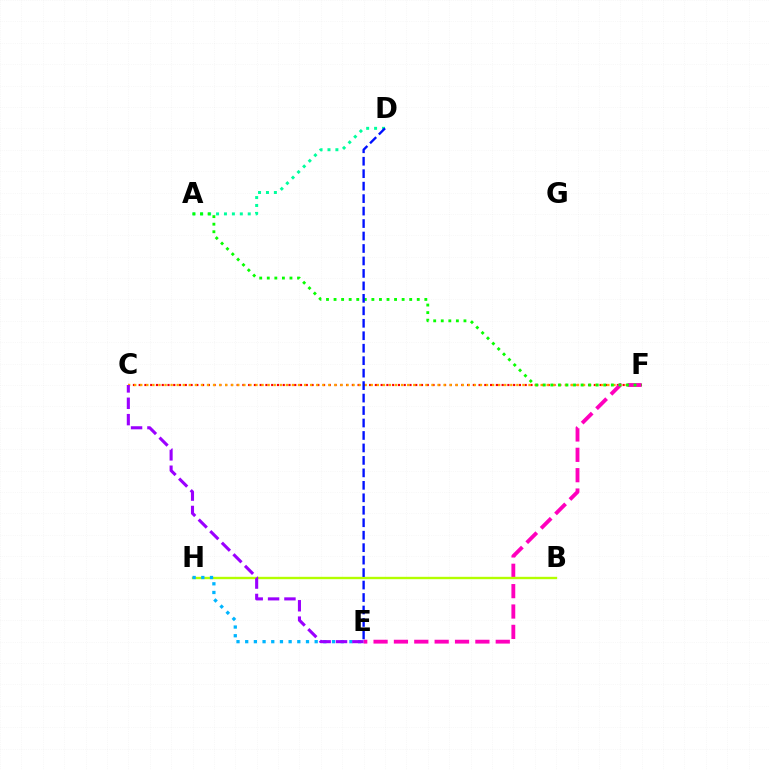{('A', 'D'): [{'color': '#00ff9d', 'line_style': 'dotted', 'thickness': 2.15}], ('C', 'F'): [{'color': '#ff0000', 'line_style': 'dotted', 'thickness': 1.57}, {'color': '#ffa500', 'line_style': 'dotted', 'thickness': 1.65}], ('E', 'F'): [{'color': '#ff00bd', 'line_style': 'dashed', 'thickness': 2.77}], ('B', 'H'): [{'color': '#b3ff00', 'line_style': 'solid', 'thickness': 1.71}], ('A', 'F'): [{'color': '#08ff00', 'line_style': 'dotted', 'thickness': 2.06}], ('E', 'H'): [{'color': '#00b5ff', 'line_style': 'dotted', 'thickness': 2.36}], ('C', 'E'): [{'color': '#9b00ff', 'line_style': 'dashed', 'thickness': 2.22}], ('D', 'E'): [{'color': '#0010ff', 'line_style': 'dashed', 'thickness': 1.69}]}